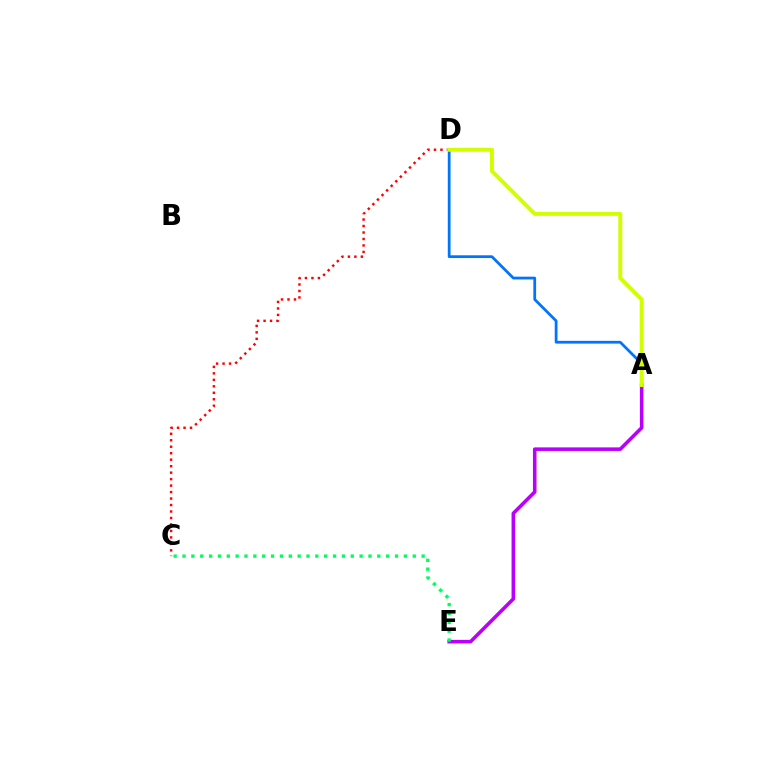{('A', 'E'): [{'color': '#b900ff', 'line_style': 'solid', 'thickness': 2.57}], ('A', 'D'): [{'color': '#0074ff', 'line_style': 'solid', 'thickness': 1.99}, {'color': '#d1ff00', 'line_style': 'solid', 'thickness': 2.85}], ('C', 'E'): [{'color': '#00ff5c', 'line_style': 'dotted', 'thickness': 2.41}], ('C', 'D'): [{'color': '#ff0000', 'line_style': 'dotted', 'thickness': 1.76}]}